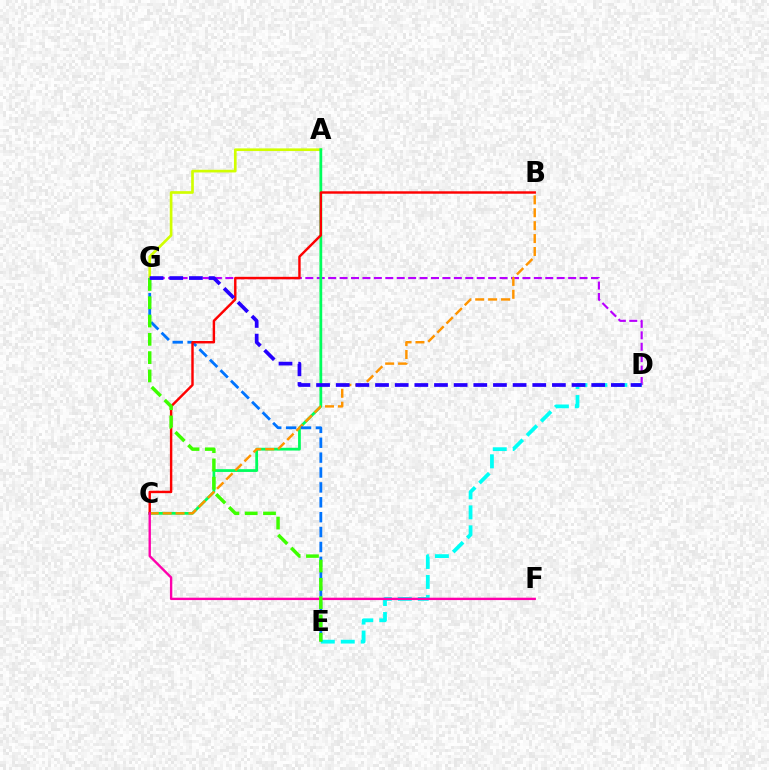{('A', 'G'): [{'color': '#d1ff00', 'line_style': 'solid', 'thickness': 1.92}], ('D', 'G'): [{'color': '#b900ff', 'line_style': 'dashed', 'thickness': 1.55}, {'color': '#2500ff', 'line_style': 'dashed', 'thickness': 2.67}], ('D', 'E'): [{'color': '#00fff6', 'line_style': 'dashed', 'thickness': 2.71}], ('A', 'C'): [{'color': '#00ff5c', 'line_style': 'solid', 'thickness': 2.0}], ('B', 'C'): [{'color': '#ff9400', 'line_style': 'dashed', 'thickness': 1.75}, {'color': '#ff0000', 'line_style': 'solid', 'thickness': 1.75}], ('E', 'G'): [{'color': '#0074ff', 'line_style': 'dashed', 'thickness': 2.02}, {'color': '#3dff00', 'line_style': 'dashed', 'thickness': 2.49}], ('C', 'F'): [{'color': '#ff00ac', 'line_style': 'solid', 'thickness': 1.71}]}